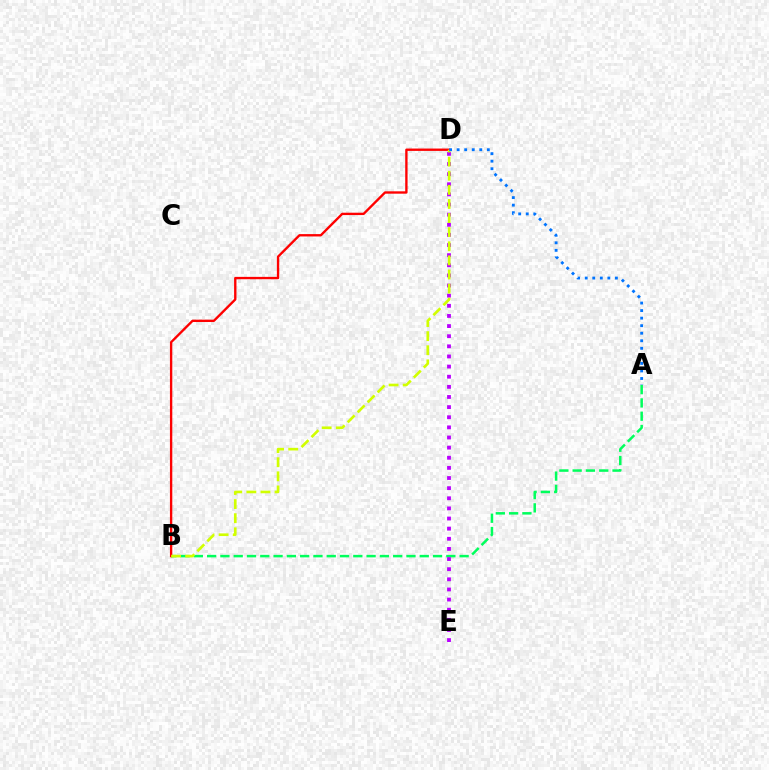{('A', 'B'): [{'color': '#00ff5c', 'line_style': 'dashed', 'thickness': 1.81}], ('D', 'E'): [{'color': '#b900ff', 'line_style': 'dotted', 'thickness': 2.75}], ('B', 'D'): [{'color': '#ff0000', 'line_style': 'solid', 'thickness': 1.7}, {'color': '#d1ff00', 'line_style': 'dashed', 'thickness': 1.92}], ('A', 'D'): [{'color': '#0074ff', 'line_style': 'dotted', 'thickness': 2.05}]}